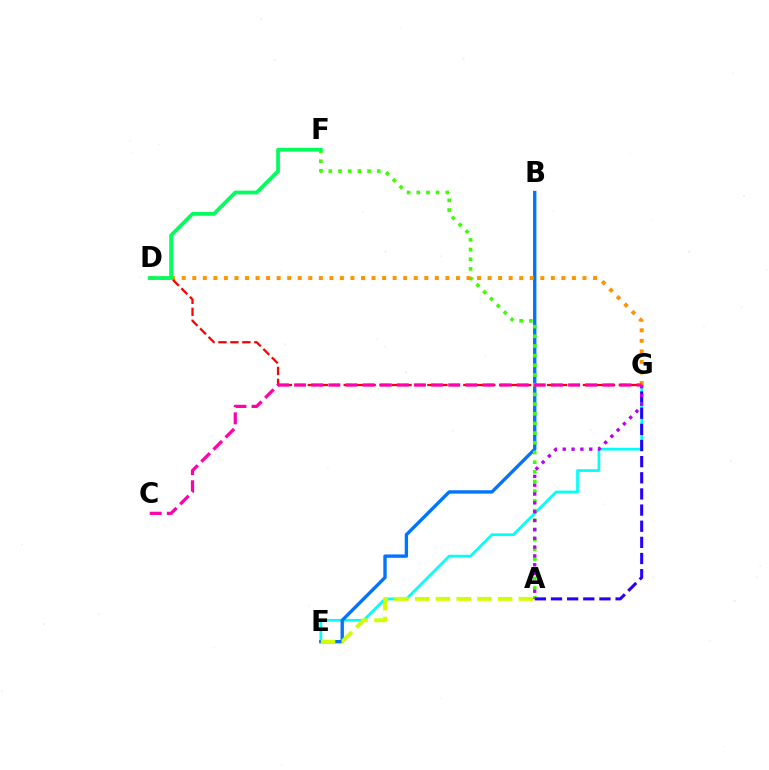{('E', 'G'): [{'color': '#00fff6', 'line_style': 'solid', 'thickness': 1.95}], ('B', 'E'): [{'color': '#0074ff', 'line_style': 'solid', 'thickness': 2.42}], ('A', 'F'): [{'color': '#3dff00', 'line_style': 'dotted', 'thickness': 2.63}], ('A', 'G'): [{'color': '#2500ff', 'line_style': 'dashed', 'thickness': 2.19}, {'color': '#b900ff', 'line_style': 'dotted', 'thickness': 2.4}], ('D', 'G'): [{'color': '#ff9400', 'line_style': 'dotted', 'thickness': 2.87}, {'color': '#ff0000', 'line_style': 'dashed', 'thickness': 1.63}], ('A', 'E'): [{'color': '#d1ff00', 'line_style': 'dashed', 'thickness': 2.82}], ('D', 'F'): [{'color': '#00ff5c', 'line_style': 'solid', 'thickness': 2.7}], ('C', 'G'): [{'color': '#ff00ac', 'line_style': 'dashed', 'thickness': 2.33}]}